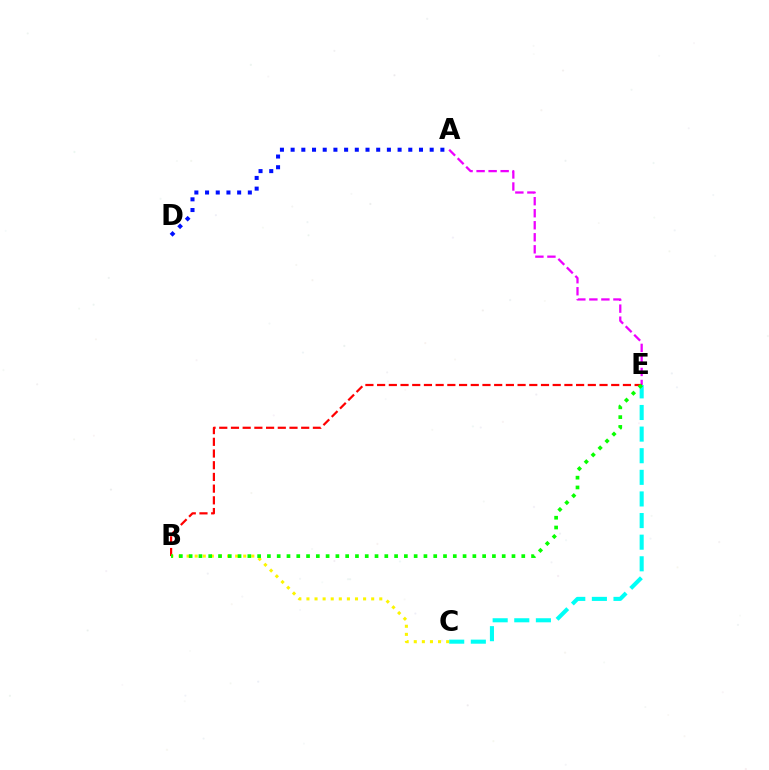{('C', 'E'): [{'color': '#00fff6', 'line_style': 'dashed', 'thickness': 2.94}], ('A', 'E'): [{'color': '#ee00ff', 'line_style': 'dashed', 'thickness': 1.63}], ('B', 'E'): [{'color': '#ff0000', 'line_style': 'dashed', 'thickness': 1.59}, {'color': '#08ff00', 'line_style': 'dotted', 'thickness': 2.66}], ('B', 'C'): [{'color': '#fcf500', 'line_style': 'dotted', 'thickness': 2.2}], ('A', 'D'): [{'color': '#0010ff', 'line_style': 'dotted', 'thickness': 2.91}]}